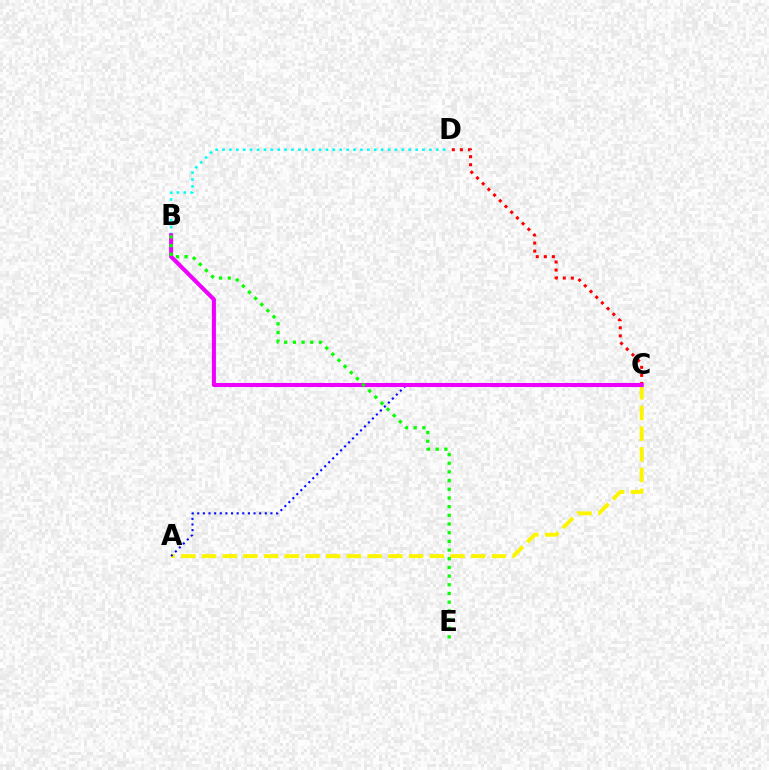{('B', 'D'): [{'color': '#00fff6', 'line_style': 'dotted', 'thickness': 1.87}], ('A', 'C'): [{'color': '#fcf500', 'line_style': 'dashed', 'thickness': 2.81}, {'color': '#0010ff', 'line_style': 'dotted', 'thickness': 1.53}], ('C', 'D'): [{'color': '#ff0000', 'line_style': 'dotted', 'thickness': 2.19}], ('B', 'C'): [{'color': '#ee00ff', 'line_style': 'solid', 'thickness': 2.91}], ('B', 'E'): [{'color': '#08ff00', 'line_style': 'dotted', 'thickness': 2.36}]}